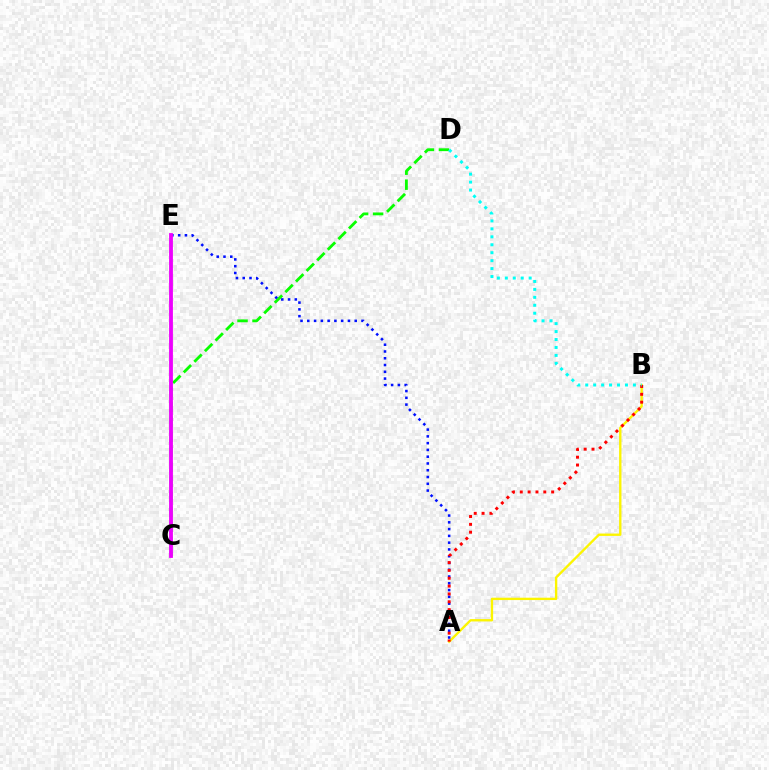{('A', 'B'): [{'color': '#fcf500', 'line_style': 'solid', 'thickness': 1.7}, {'color': '#ff0000', 'line_style': 'dotted', 'thickness': 2.13}], ('A', 'E'): [{'color': '#0010ff', 'line_style': 'dotted', 'thickness': 1.84}], ('C', 'D'): [{'color': '#08ff00', 'line_style': 'dashed', 'thickness': 2.04}], ('C', 'E'): [{'color': '#ee00ff', 'line_style': 'solid', 'thickness': 2.75}], ('B', 'D'): [{'color': '#00fff6', 'line_style': 'dotted', 'thickness': 2.16}]}